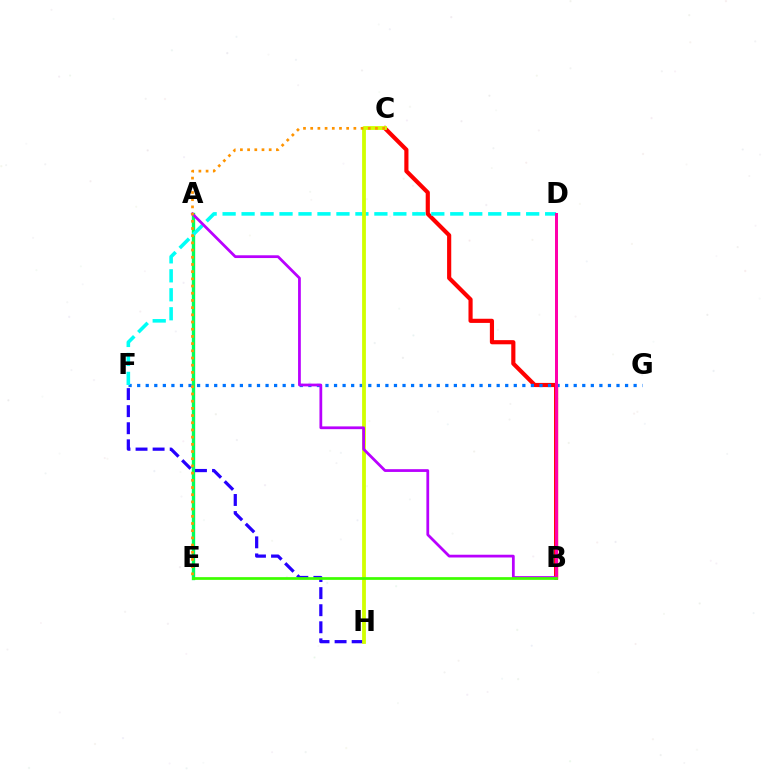{('B', 'C'): [{'color': '#ff0000', 'line_style': 'solid', 'thickness': 2.99}], ('A', 'E'): [{'color': '#00ff5c', 'line_style': 'solid', 'thickness': 2.42}], ('F', 'H'): [{'color': '#2500ff', 'line_style': 'dashed', 'thickness': 2.32}], ('F', 'G'): [{'color': '#0074ff', 'line_style': 'dotted', 'thickness': 2.33}], ('D', 'F'): [{'color': '#00fff6', 'line_style': 'dashed', 'thickness': 2.58}], ('C', 'H'): [{'color': '#d1ff00', 'line_style': 'solid', 'thickness': 2.74}], ('A', 'B'): [{'color': '#b900ff', 'line_style': 'solid', 'thickness': 1.99}], ('B', 'D'): [{'color': '#ff00ac', 'line_style': 'solid', 'thickness': 2.15}], ('B', 'E'): [{'color': '#3dff00', 'line_style': 'solid', 'thickness': 1.96}], ('C', 'E'): [{'color': '#ff9400', 'line_style': 'dotted', 'thickness': 1.95}]}